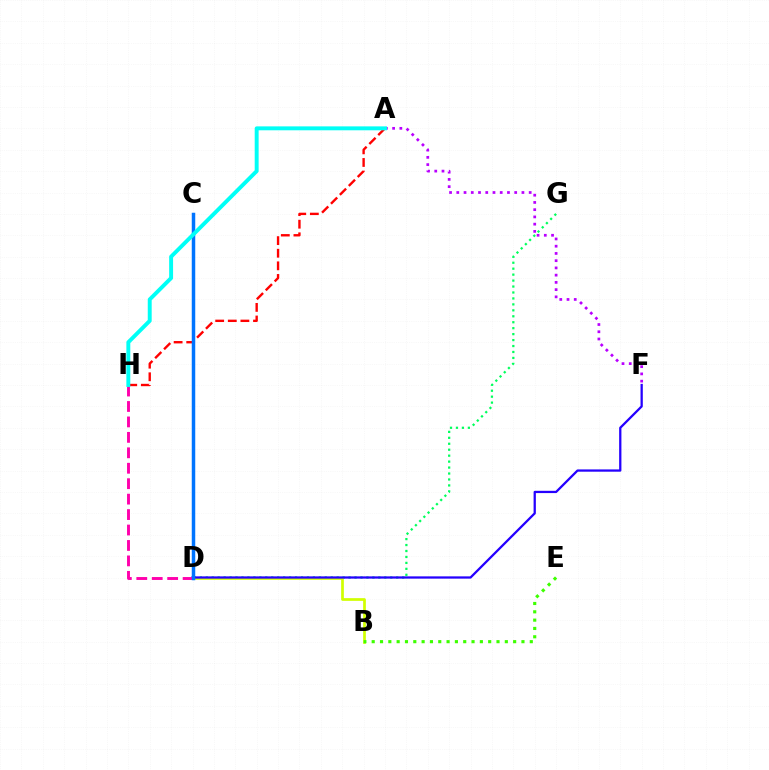{('D', 'G'): [{'color': '#00ff5c', 'line_style': 'dotted', 'thickness': 1.62}], ('B', 'D'): [{'color': '#d1ff00', 'line_style': 'solid', 'thickness': 1.95}], ('D', 'F'): [{'color': '#2500ff', 'line_style': 'solid', 'thickness': 1.64}], ('D', 'H'): [{'color': '#ff00ac', 'line_style': 'dashed', 'thickness': 2.1}], ('C', 'D'): [{'color': '#ff9400', 'line_style': 'solid', 'thickness': 2.05}, {'color': '#0074ff', 'line_style': 'solid', 'thickness': 2.51}], ('A', 'H'): [{'color': '#ff0000', 'line_style': 'dashed', 'thickness': 1.71}, {'color': '#00fff6', 'line_style': 'solid', 'thickness': 2.83}], ('B', 'E'): [{'color': '#3dff00', 'line_style': 'dotted', 'thickness': 2.26}], ('A', 'F'): [{'color': '#b900ff', 'line_style': 'dotted', 'thickness': 1.97}]}